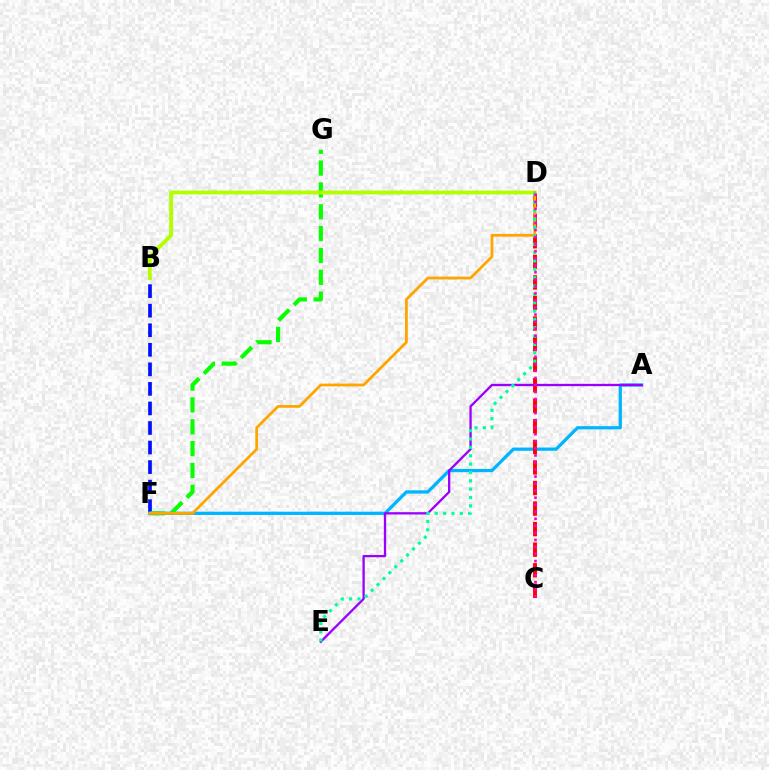{('B', 'F'): [{'color': '#0010ff', 'line_style': 'dashed', 'thickness': 2.66}], ('F', 'G'): [{'color': '#08ff00', 'line_style': 'dashed', 'thickness': 2.97}], ('A', 'F'): [{'color': '#00b5ff', 'line_style': 'solid', 'thickness': 2.34}], ('C', 'D'): [{'color': '#ff0000', 'line_style': 'dashed', 'thickness': 2.79}, {'color': '#ff00bd', 'line_style': 'dotted', 'thickness': 1.91}], ('A', 'E'): [{'color': '#9b00ff', 'line_style': 'solid', 'thickness': 1.66}], ('B', 'D'): [{'color': '#b3ff00', 'line_style': 'solid', 'thickness': 2.78}], ('D', 'F'): [{'color': '#ffa500', 'line_style': 'solid', 'thickness': 2.0}], ('D', 'E'): [{'color': '#00ff9d', 'line_style': 'dotted', 'thickness': 2.27}]}